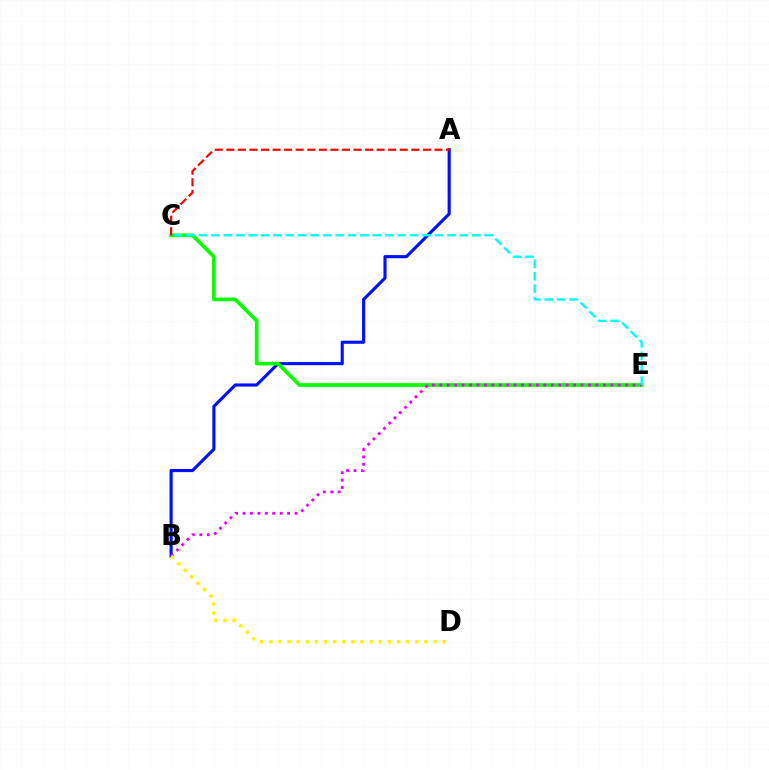{('A', 'B'): [{'color': '#0010ff', 'line_style': 'solid', 'thickness': 2.25}], ('C', 'E'): [{'color': '#08ff00', 'line_style': 'solid', 'thickness': 2.64}, {'color': '#00fff6', 'line_style': 'dashed', 'thickness': 1.69}], ('A', 'C'): [{'color': '#ff0000', 'line_style': 'dashed', 'thickness': 1.57}], ('B', 'E'): [{'color': '#ee00ff', 'line_style': 'dotted', 'thickness': 2.02}], ('B', 'D'): [{'color': '#fcf500', 'line_style': 'dotted', 'thickness': 2.48}]}